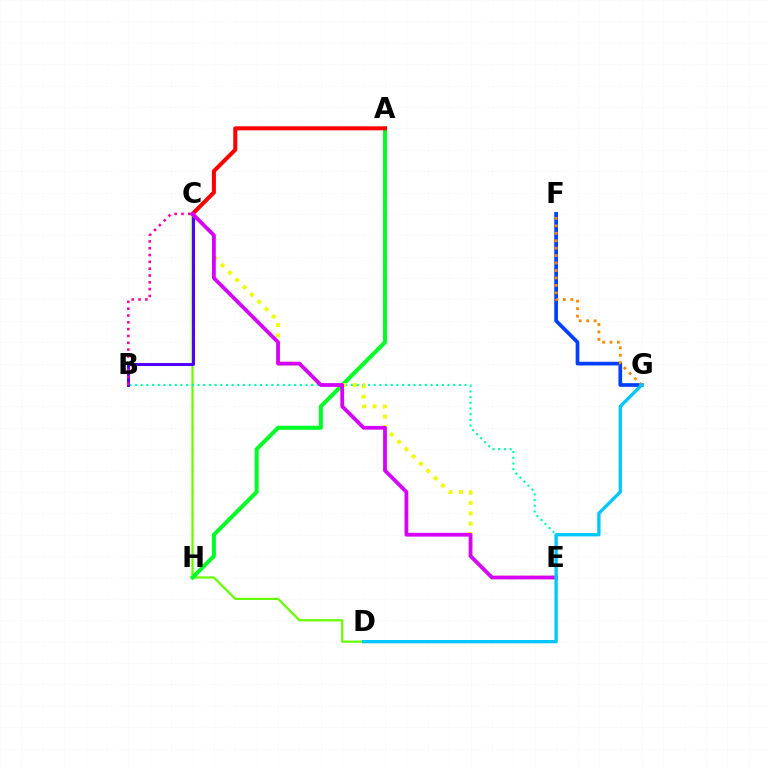{('C', 'D'): [{'color': '#66ff00', 'line_style': 'solid', 'thickness': 1.62}], ('B', 'E'): [{'color': '#00ffaf', 'line_style': 'dotted', 'thickness': 1.54}], ('A', 'H'): [{'color': '#00ff27', 'line_style': 'solid', 'thickness': 2.9}], ('B', 'C'): [{'color': '#4f00ff', 'line_style': 'solid', 'thickness': 2.14}, {'color': '#ff00a0', 'line_style': 'dotted', 'thickness': 1.85}], ('C', 'E'): [{'color': '#eeff00', 'line_style': 'dotted', 'thickness': 2.81}, {'color': '#d600ff', 'line_style': 'solid', 'thickness': 2.72}], ('A', 'C'): [{'color': '#ff0000', 'line_style': 'solid', 'thickness': 2.91}], ('F', 'G'): [{'color': '#003fff', 'line_style': 'solid', 'thickness': 2.66}, {'color': '#ff8800', 'line_style': 'dotted', 'thickness': 2.02}], ('D', 'G'): [{'color': '#00c7ff', 'line_style': 'solid', 'thickness': 2.39}]}